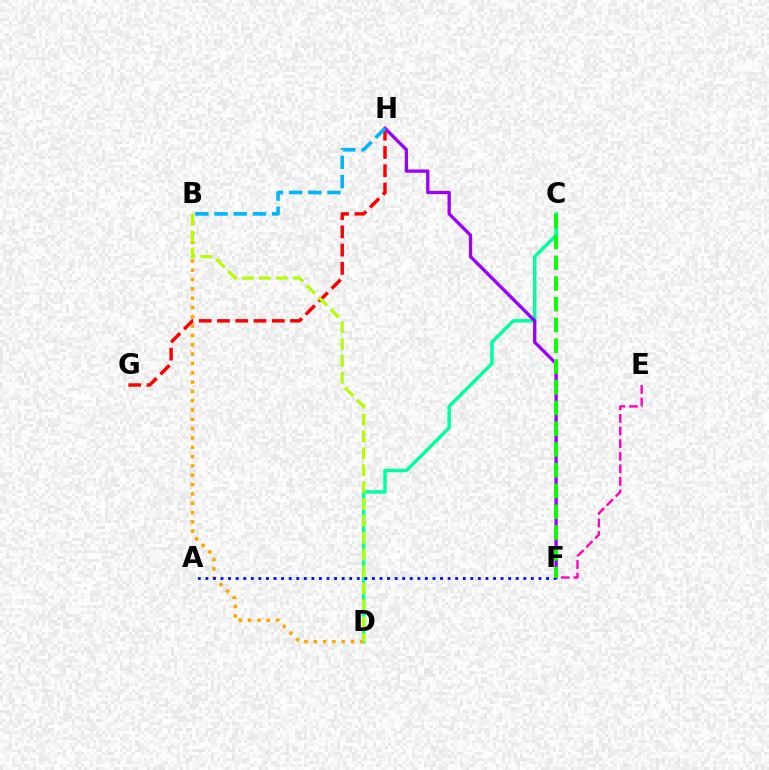{('E', 'F'): [{'color': '#ff00bd', 'line_style': 'dashed', 'thickness': 1.71}], ('G', 'H'): [{'color': '#ff0000', 'line_style': 'dashed', 'thickness': 2.48}], ('C', 'D'): [{'color': '#00ff9d', 'line_style': 'solid', 'thickness': 2.48}], ('B', 'D'): [{'color': '#ffa500', 'line_style': 'dotted', 'thickness': 2.53}, {'color': '#b3ff00', 'line_style': 'dashed', 'thickness': 2.29}], ('F', 'H'): [{'color': '#9b00ff', 'line_style': 'solid', 'thickness': 2.38}], ('A', 'F'): [{'color': '#0010ff', 'line_style': 'dotted', 'thickness': 2.06}], ('B', 'H'): [{'color': '#00b5ff', 'line_style': 'dashed', 'thickness': 2.61}], ('C', 'F'): [{'color': '#08ff00', 'line_style': 'dashed', 'thickness': 2.82}]}